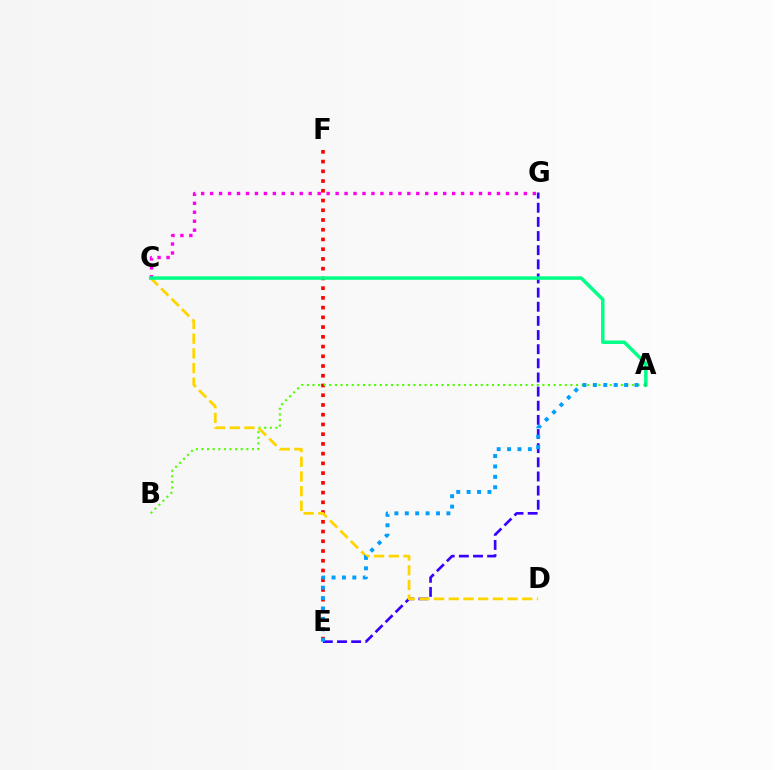{('E', 'F'): [{'color': '#ff0000', 'line_style': 'dotted', 'thickness': 2.65}], ('A', 'B'): [{'color': '#4fff00', 'line_style': 'dotted', 'thickness': 1.52}], ('E', 'G'): [{'color': '#3700ff', 'line_style': 'dashed', 'thickness': 1.92}], ('C', 'G'): [{'color': '#ff00ed', 'line_style': 'dotted', 'thickness': 2.44}], ('C', 'D'): [{'color': '#ffd500', 'line_style': 'dashed', 'thickness': 2.0}], ('A', 'C'): [{'color': '#00ff86', 'line_style': 'solid', 'thickness': 2.5}], ('A', 'E'): [{'color': '#009eff', 'line_style': 'dotted', 'thickness': 2.83}]}